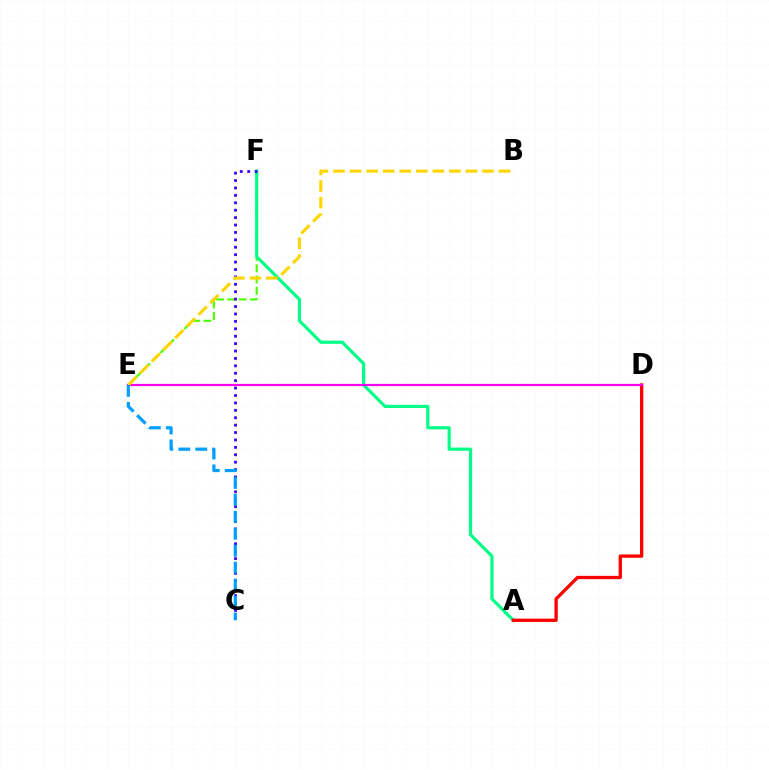{('E', 'F'): [{'color': '#4fff00', 'line_style': 'dashed', 'thickness': 1.54}], ('A', 'F'): [{'color': '#00ff86', 'line_style': 'solid', 'thickness': 2.28}], ('A', 'D'): [{'color': '#ff0000', 'line_style': 'solid', 'thickness': 2.38}], ('D', 'E'): [{'color': '#ff00ed', 'line_style': 'solid', 'thickness': 1.6}], ('C', 'F'): [{'color': '#3700ff', 'line_style': 'dotted', 'thickness': 2.01}], ('B', 'E'): [{'color': '#ffd500', 'line_style': 'dashed', 'thickness': 2.25}], ('C', 'E'): [{'color': '#009eff', 'line_style': 'dashed', 'thickness': 2.3}]}